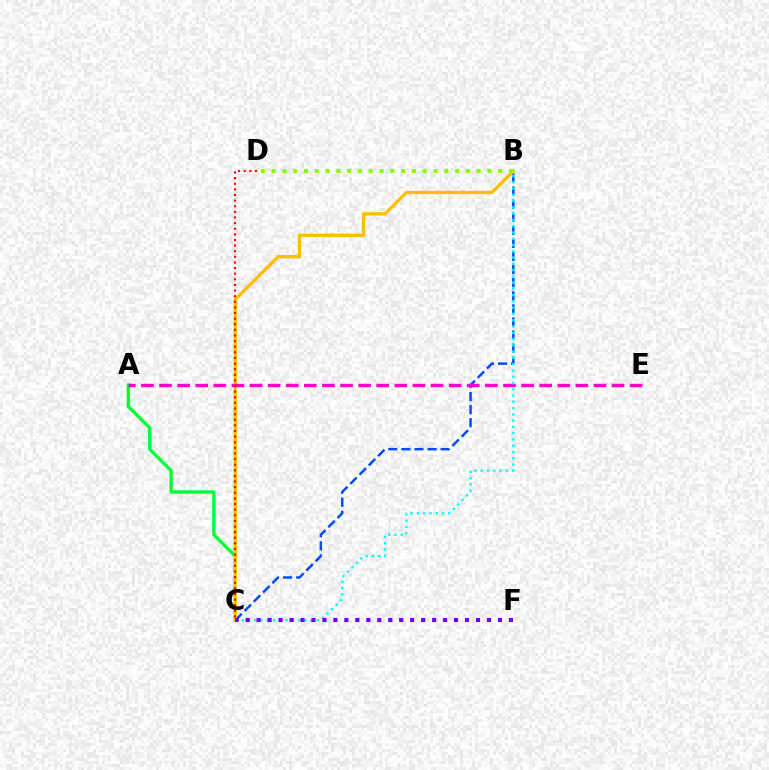{('A', 'C'): [{'color': '#00ff39', 'line_style': 'solid', 'thickness': 2.42}], ('B', 'C'): [{'color': '#004bff', 'line_style': 'dashed', 'thickness': 1.78}, {'color': '#ffbd00', 'line_style': 'solid', 'thickness': 2.38}, {'color': '#00fff6', 'line_style': 'dotted', 'thickness': 1.7}], ('A', 'E'): [{'color': '#ff00cf', 'line_style': 'dashed', 'thickness': 2.46}], ('C', 'D'): [{'color': '#ff0000', 'line_style': 'dotted', 'thickness': 1.53}], ('C', 'F'): [{'color': '#7200ff', 'line_style': 'dotted', 'thickness': 2.98}], ('B', 'D'): [{'color': '#84ff00', 'line_style': 'dotted', 'thickness': 2.93}]}